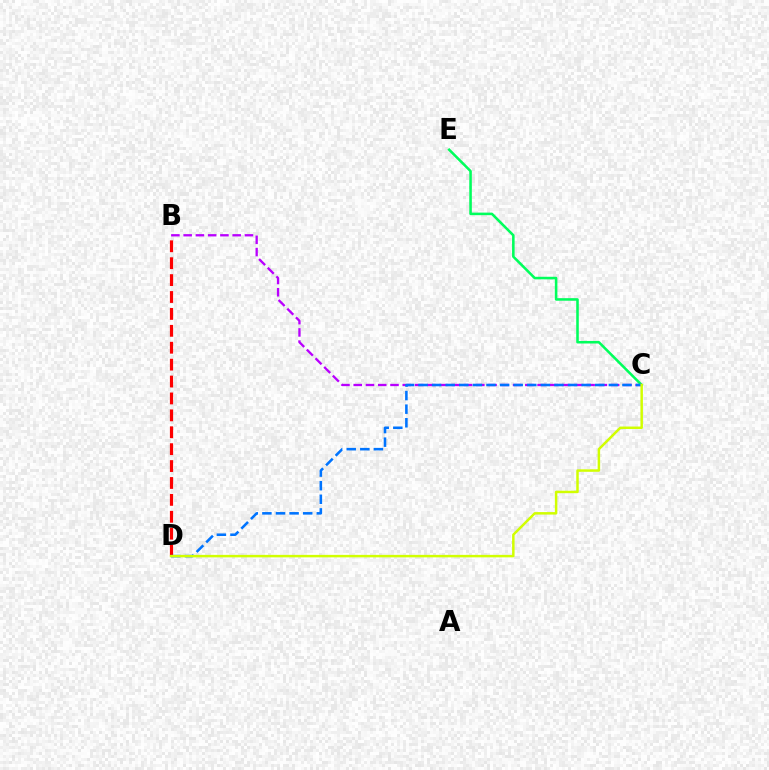{('B', 'D'): [{'color': '#ff0000', 'line_style': 'dashed', 'thickness': 2.3}], ('B', 'C'): [{'color': '#b900ff', 'line_style': 'dashed', 'thickness': 1.67}], ('C', 'E'): [{'color': '#00ff5c', 'line_style': 'solid', 'thickness': 1.84}], ('C', 'D'): [{'color': '#0074ff', 'line_style': 'dashed', 'thickness': 1.85}, {'color': '#d1ff00', 'line_style': 'solid', 'thickness': 1.79}]}